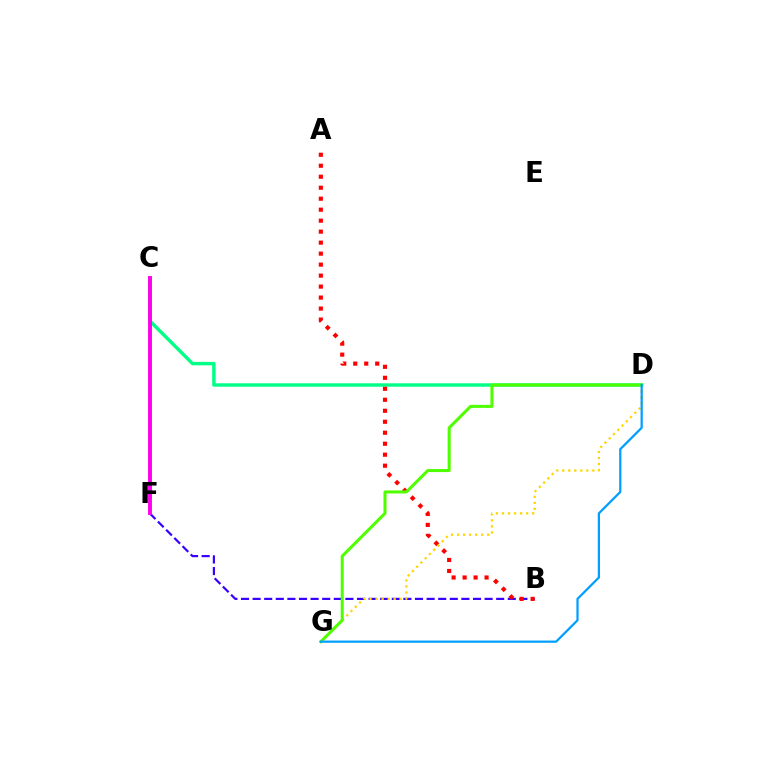{('C', 'D'): [{'color': '#00ff86', 'line_style': 'solid', 'thickness': 2.46}], ('B', 'F'): [{'color': '#3700ff', 'line_style': 'dashed', 'thickness': 1.58}], ('A', 'B'): [{'color': '#ff0000', 'line_style': 'dotted', 'thickness': 2.99}], ('D', 'G'): [{'color': '#ffd500', 'line_style': 'dotted', 'thickness': 1.64}, {'color': '#4fff00', 'line_style': 'solid', 'thickness': 2.18}, {'color': '#009eff', 'line_style': 'solid', 'thickness': 1.61}], ('C', 'F'): [{'color': '#ff00ed', 'line_style': 'solid', 'thickness': 2.81}]}